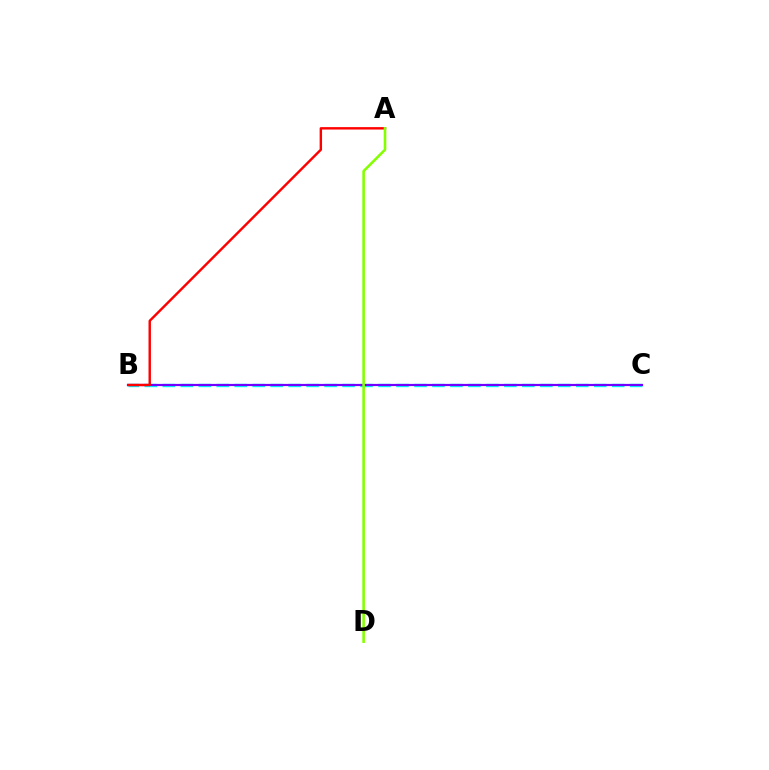{('B', 'C'): [{'color': '#00fff6', 'line_style': 'dashed', 'thickness': 2.44}, {'color': '#7200ff', 'line_style': 'solid', 'thickness': 1.58}], ('A', 'B'): [{'color': '#ff0000', 'line_style': 'solid', 'thickness': 1.74}], ('A', 'D'): [{'color': '#84ff00', 'line_style': 'solid', 'thickness': 1.86}]}